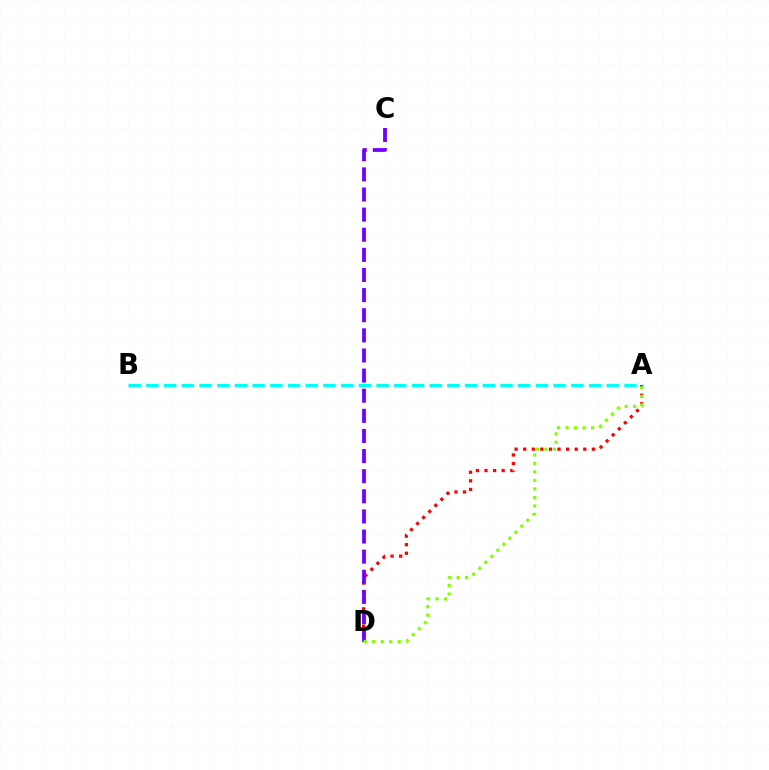{('A', 'D'): [{'color': '#ff0000', 'line_style': 'dotted', 'thickness': 2.33}, {'color': '#84ff00', 'line_style': 'dotted', 'thickness': 2.31}], ('C', 'D'): [{'color': '#7200ff', 'line_style': 'dashed', 'thickness': 2.73}], ('A', 'B'): [{'color': '#00fff6', 'line_style': 'dashed', 'thickness': 2.41}]}